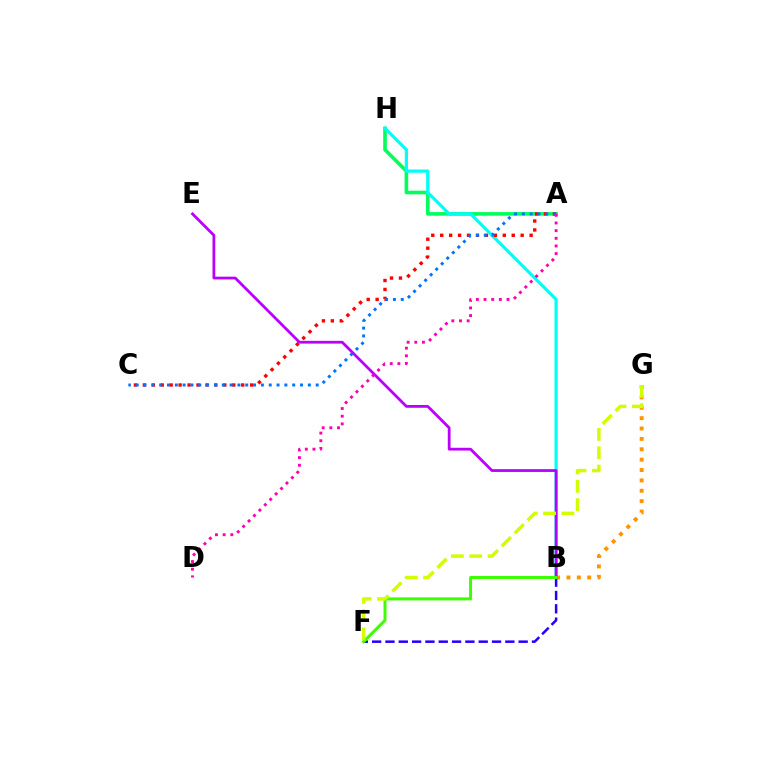{('A', 'H'): [{'color': '#00ff5c', 'line_style': 'solid', 'thickness': 2.6}], ('B', 'G'): [{'color': '#ff9400', 'line_style': 'dotted', 'thickness': 2.82}], ('B', 'H'): [{'color': '#00fff6', 'line_style': 'solid', 'thickness': 2.33}], ('B', 'F'): [{'color': '#2500ff', 'line_style': 'dashed', 'thickness': 1.81}, {'color': '#3dff00', 'line_style': 'solid', 'thickness': 2.15}], ('B', 'E'): [{'color': '#b900ff', 'line_style': 'solid', 'thickness': 2.0}], ('A', 'C'): [{'color': '#ff0000', 'line_style': 'dotted', 'thickness': 2.43}, {'color': '#0074ff', 'line_style': 'dotted', 'thickness': 2.13}], ('F', 'G'): [{'color': '#d1ff00', 'line_style': 'dashed', 'thickness': 2.49}], ('A', 'D'): [{'color': '#ff00ac', 'line_style': 'dotted', 'thickness': 2.08}]}